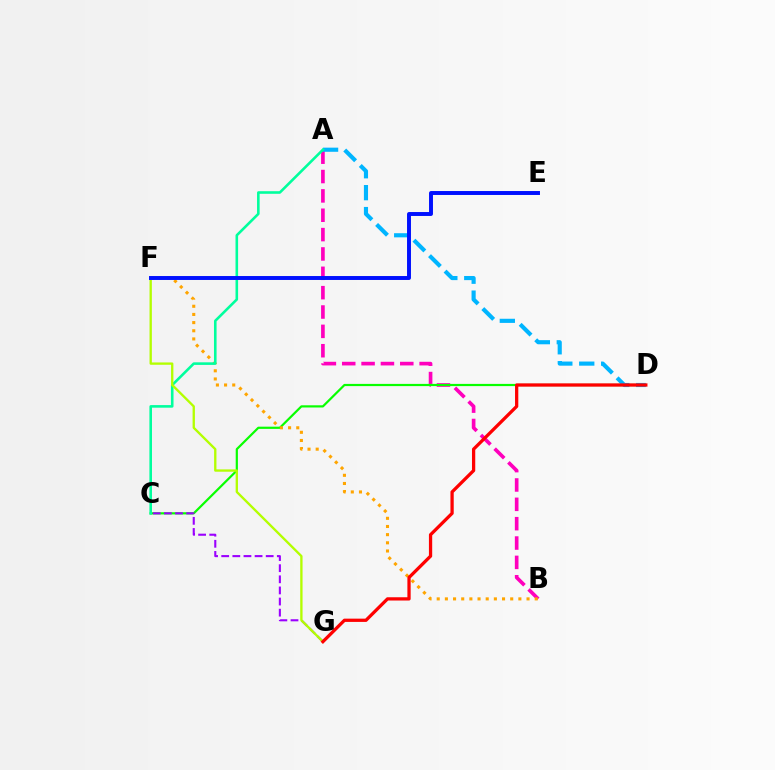{('A', 'B'): [{'color': '#ff00bd', 'line_style': 'dashed', 'thickness': 2.63}], ('C', 'D'): [{'color': '#08ff00', 'line_style': 'solid', 'thickness': 1.58}], ('B', 'F'): [{'color': '#ffa500', 'line_style': 'dotted', 'thickness': 2.22}], ('A', 'D'): [{'color': '#00b5ff', 'line_style': 'dashed', 'thickness': 2.98}], ('C', 'G'): [{'color': '#9b00ff', 'line_style': 'dashed', 'thickness': 1.51}], ('A', 'C'): [{'color': '#00ff9d', 'line_style': 'solid', 'thickness': 1.87}], ('F', 'G'): [{'color': '#b3ff00', 'line_style': 'solid', 'thickness': 1.68}], ('D', 'G'): [{'color': '#ff0000', 'line_style': 'solid', 'thickness': 2.35}], ('E', 'F'): [{'color': '#0010ff', 'line_style': 'solid', 'thickness': 2.83}]}